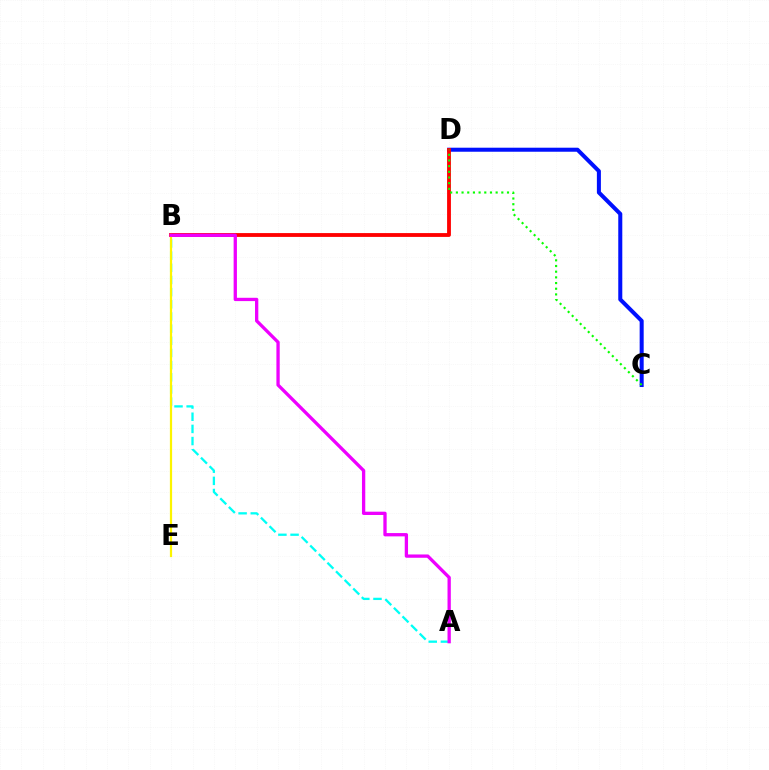{('A', 'B'): [{'color': '#00fff6', 'line_style': 'dashed', 'thickness': 1.65}, {'color': '#ee00ff', 'line_style': 'solid', 'thickness': 2.38}], ('C', 'D'): [{'color': '#0010ff', 'line_style': 'solid', 'thickness': 2.9}, {'color': '#08ff00', 'line_style': 'dotted', 'thickness': 1.54}], ('B', 'D'): [{'color': '#ff0000', 'line_style': 'solid', 'thickness': 2.76}], ('B', 'E'): [{'color': '#fcf500', 'line_style': 'solid', 'thickness': 1.59}]}